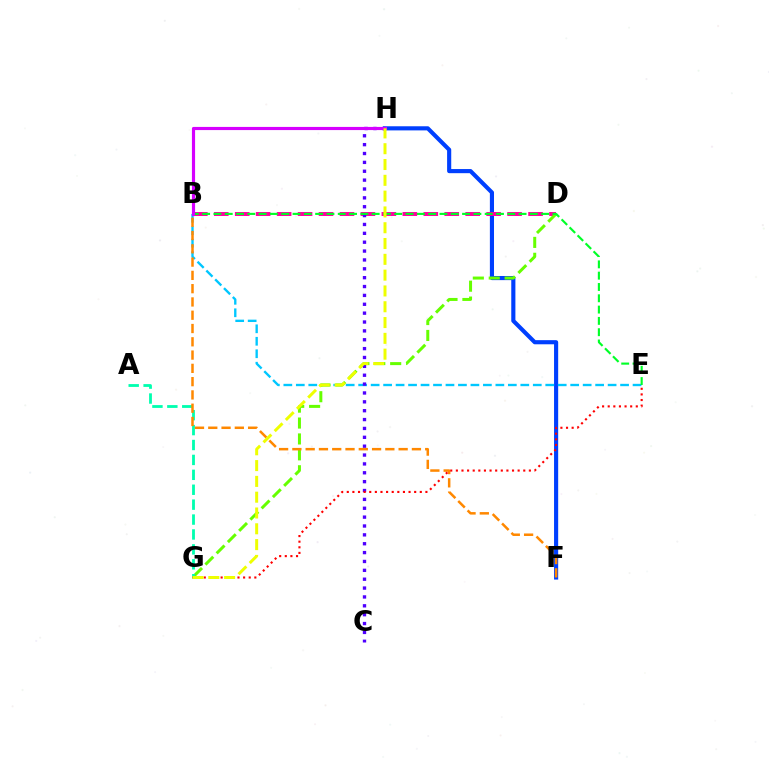{('F', 'H'): [{'color': '#003fff', 'line_style': 'solid', 'thickness': 2.97}], ('B', 'E'): [{'color': '#00c7ff', 'line_style': 'dashed', 'thickness': 1.69}, {'color': '#00ff27', 'line_style': 'dashed', 'thickness': 1.54}], ('B', 'D'): [{'color': '#ff00a0', 'line_style': 'dashed', 'thickness': 2.85}], ('D', 'G'): [{'color': '#66ff00', 'line_style': 'dashed', 'thickness': 2.16}], ('A', 'G'): [{'color': '#00ffaf', 'line_style': 'dashed', 'thickness': 2.03}], ('C', 'H'): [{'color': '#4f00ff', 'line_style': 'dotted', 'thickness': 2.41}], ('B', 'F'): [{'color': '#ff8800', 'line_style': 'dashed', 'thickness': 1.8}], ('E', 'G'): [{'color': '#ff0000', 'line_style': 'dotted', 'thickness': 1.53}], ('B', 'H'): [{'color': '#d600ff', 'line_style': 'solid', 'thickness': 2.27}], ('G', 'H'): [{'color': '#eeff00', 'line_style': 'dashed', 'thickness': 2.15}]}